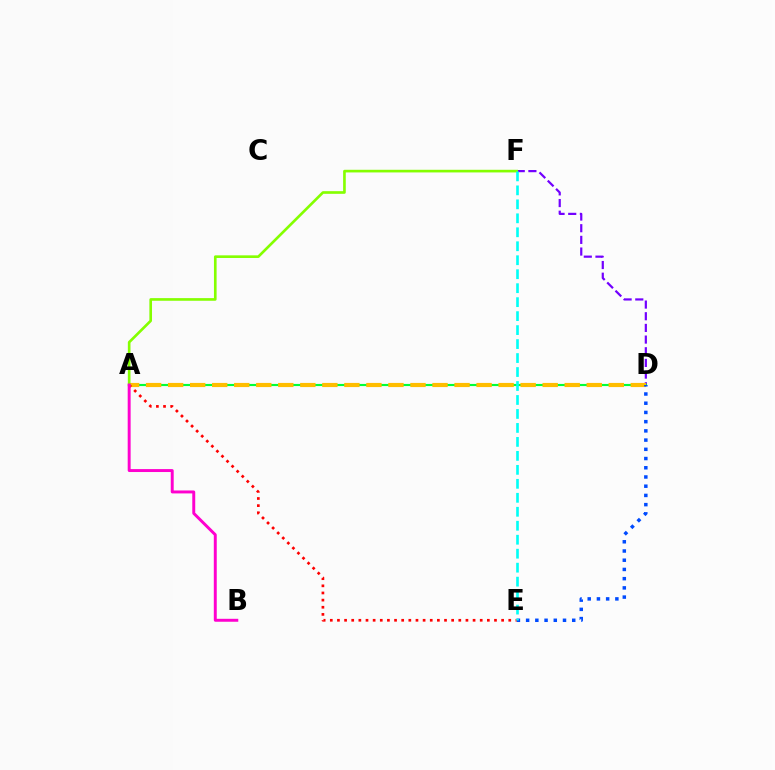{('D', 'F'): [{'color': '#7200ff', 'line_style': 'dashed', 'thickness': 1.59}], ('A', 'D'): [{'color': '#00ff39', 'line_style': 'solid', 'thickness': 1.55}, {'color': '#ffbd00', 'line_style': 'dashed', 'thickness': 2.99}], ('D', 'E'): [{'color': '#004bff', 'line_style': 'dotted', 'thickness': 2.51}], ('A', 'E'): [{'color': '#ff0000', 'line_style': 'dotted', 'thickness': 1.94}], ('A', 'F'): [{'color': '#84ff00', 'line_style': 'solid', 'thickness': 1.91}], ('A', 'B'): [{'color': '#ff00cf', 'line_style': 'solid', 'thickness': 2.12}], ('E', 'F'): [{'color': '#00fff6', 'line_style': 'dashed', 'thickness': 1.9}]}